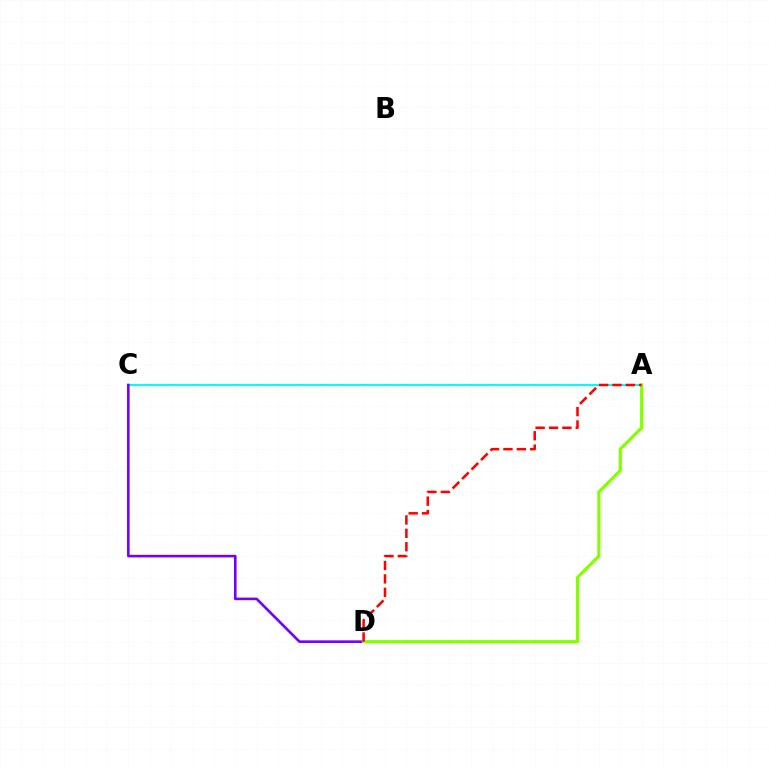{('A', 'C'): [{'color': '#00fff6', 'line_style': 'solid', 'thickness': 1.52}], ('C', 'D'): [{'color': '#7200ff', 'line_style': 'solid', 'thickness': 1.87}], ('A', 'D'): [{'color': '#84ff00', 'line_style': 'solid', 'thickness': 2.29}, {'color': '#ff0000', 'line_style': 'dashed', 'thickness': 1.82}]}